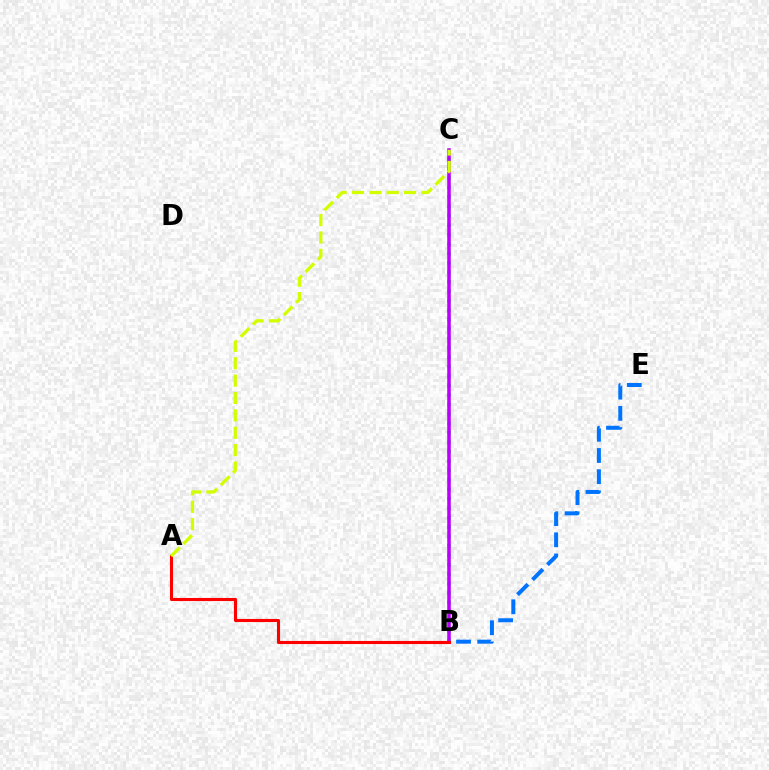{('B', 'E'): [{'color': '#0074ff', 'line_style': 'dashed', 'thickness': 2.88}], ('B', 'C'): [{'color': '#00ff5c', 'line_style': 'dotted', 'thickness': 2.56}, {'color': '#b900ff', 'line_style': 'solid', 'thickness': 2.55}], ('A', 'B'): [{'color': '#ff0000', 'line_style': 'solid', 'thickness': 2.23}], ('A', 'C'): [{'color': '#d1ff00', 'line_style': 'dashed', 'thickness': 2.36}]}